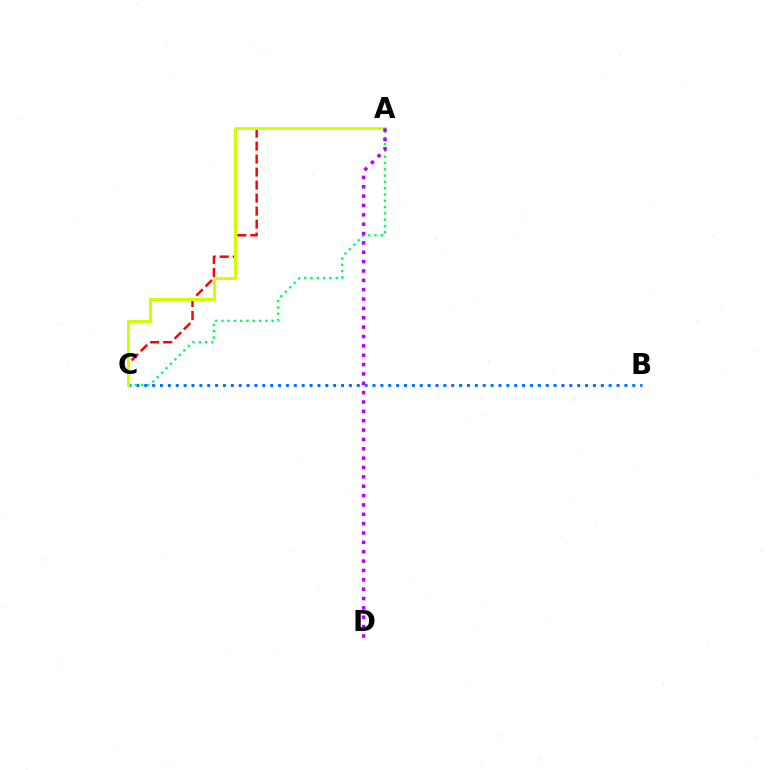{('A', 'C'): [{'color': '#ff0000', 'line_style': 'dashed', 'thickness': 1.77}, {'color': '#00ff5c', 'line_style': 'dotted', 'thickness': 1.71}, {'color': '#d1ff00', 'line_style': 'solid', 'thickness': 2.16}], ('B', 'C'): [{'color': '#0074ff', 'line_style': 'dotted', 'thickness': 2.14}], ('A', 'D'): [{'color': '#b900ff', 'line_style': 'dotted', 'thickness': 2.54}]}